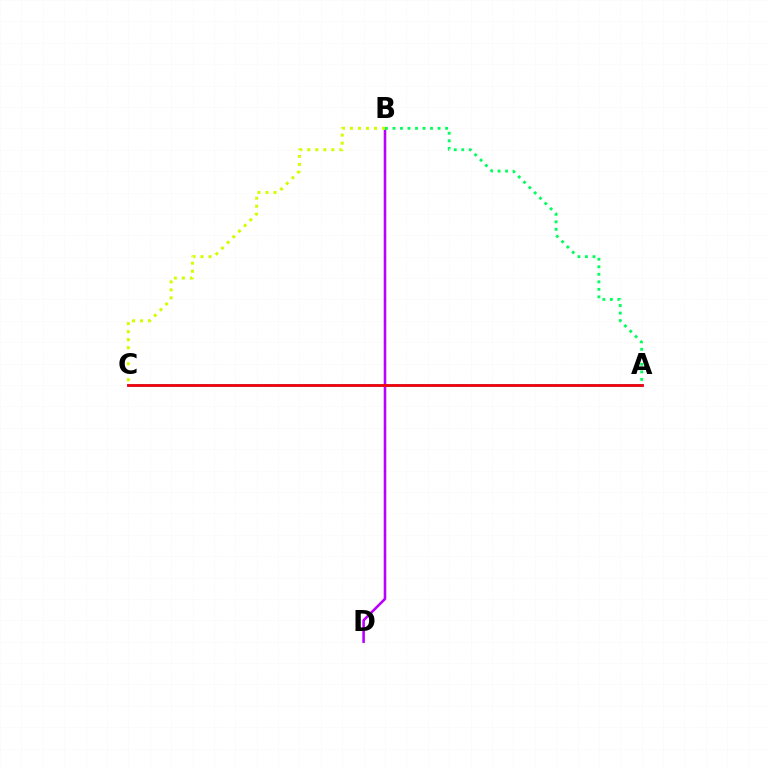{('A', 'C'): [{'color': '#0074ff', 'line_style': 'solid', 'thickness': 1.9}, {'color': '#ff0000', 'line_style': 'solid', 'thickness': 1.93}], ('B', 'D'): [{'color': '#b900ff', 'line_style': 'solid', 'thickness': 1.86}], ('A', 'B'): [{'color': '#00ff5c', 'line_style': 'dotted', 'thickness': 2.04}], ('B', 'C'): [{'color': '#d1ff00', 'line_style': 'dotted', 'thickness': 2.18}]}